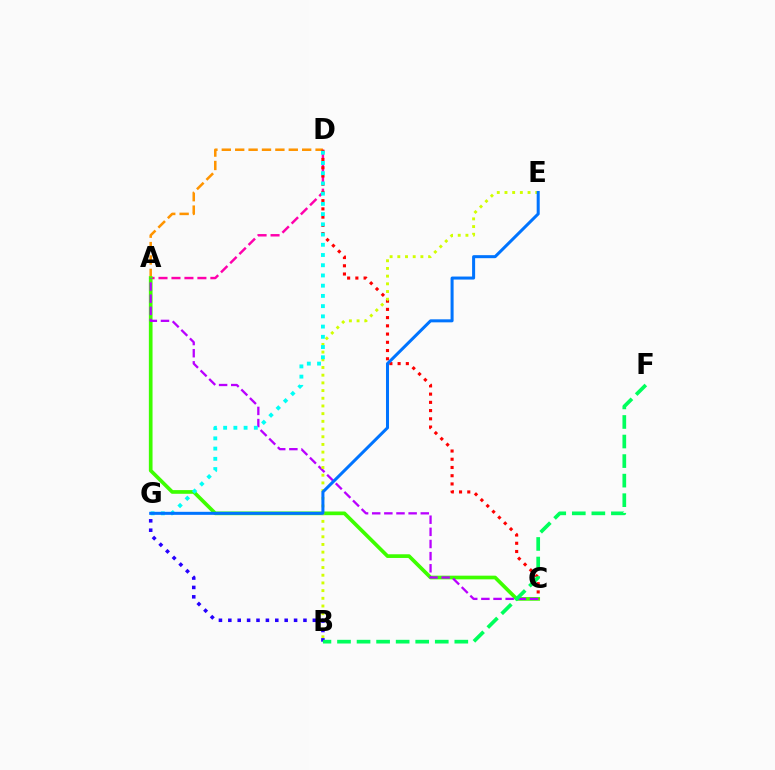{('A', 'D'): [{'color': '#ff00ac', 'line_style': 'dashed', 'thickness': 1.76}, {'color': '#ff9400', 'line_style': 'dashed', 'thickness': 1.82}], ('A', 'C'): [{'color': '#3dff00', 'line_style': 'solid', 'thickness': 2.65}, {'color': '#b900ff', 'line_style': 'dashed', 'thickness': 1.65}], ('C', 'D'): [{'color': '#ff0000', 'line_style': 'dotted', 'thickness': 2.24}], ('B', 'E'): [{'color': '#d1ff00', 'line_style': 'dotted', 'thickness': 2.09}], ('B', 'G'): [{'color': '#2500ff', 'line_style': 'dotted', 'thickness': 2.55}], ('D', 'G'): [{'color': '#00fff6', 'line_style': 'dotted', 'thickness': 2.78}], ('E', 'G'): [{'color': '#0074ff', 'line_style': 'solid', 'thickness': 2.18}], ('B', 'F'): [{'color': '#00ff5c', 'line_style': 'dashed', 'thickness': 2.66}]}